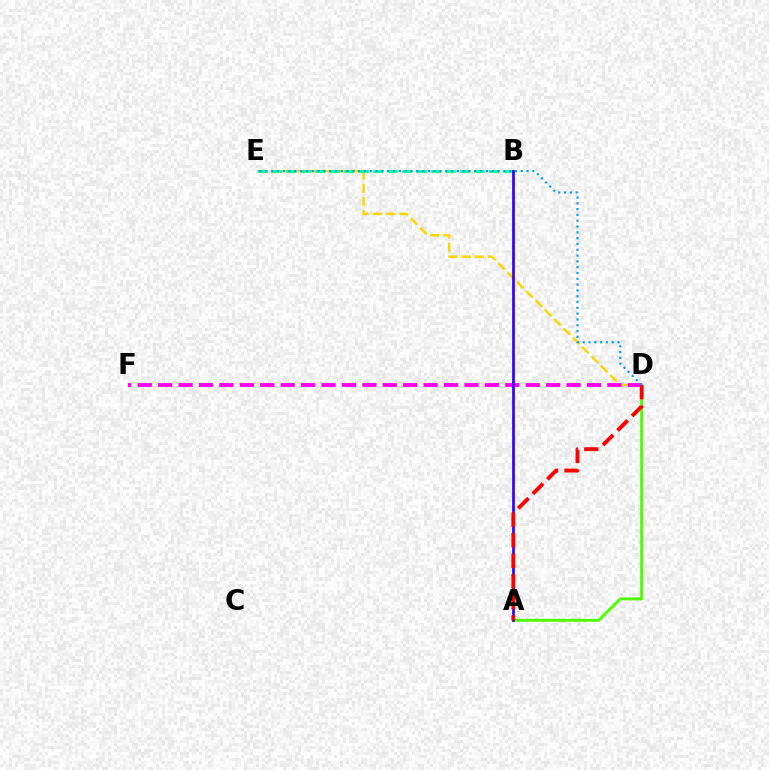{('A', 'D'): [{'color': '#4fff00', 'line_style': 'solid', 'thickness': 2.12}, {'color': '#ff0000', 'line_style': 'dashed', 'thickness': 2.79}], ('D', 'E'): [{'color': '#ffd500', 'line_style': 'dashed', 'thickness': 1.79}, {'color': '#009eff', 'line_style': 'dotted', 'thickness': 1.58}], ('D', 'F'): [{'color': '#ff00ed', 'line_style': 'dashed', 'thickness': 2.77}], ('B', 'E'): [{'color': '#00ff86', 'line_style': 'dashed', 'thickness': 1.97}], ('A', 'B'): [{'color': '#3700ff', 'line_style': 'solid', 'thickness': 1.96}]}